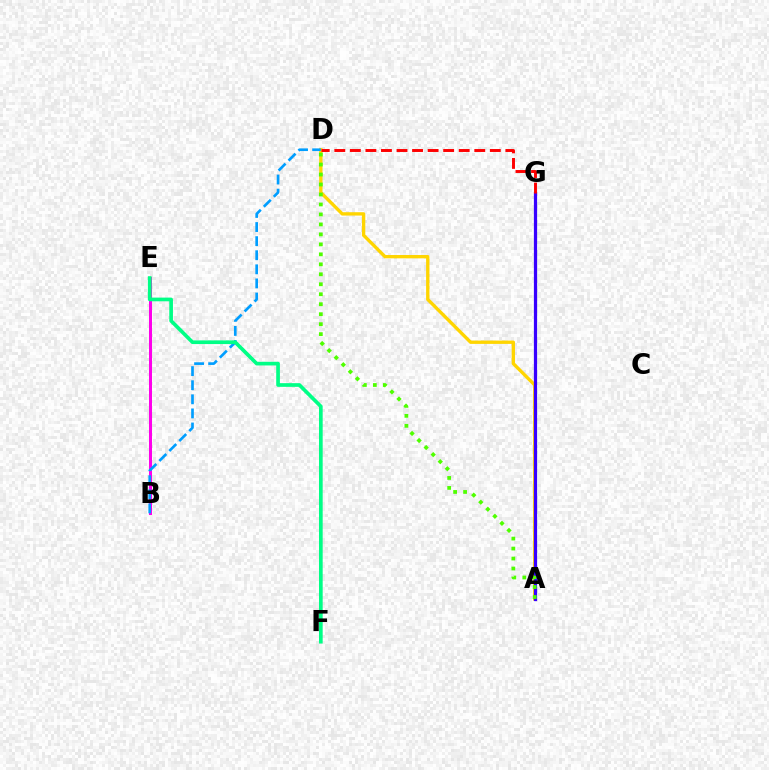{('A', 'D'): [{'color': '#ffd500', 'line_style': 'solid', 'thickness': 2.41}, {'color': '#4fff00', 'line_style': 'dotted', 'thickness': 2.71}], ('B', 'E'): [{'color': '#ff00ed', 'line_style': 'solid', 'thickness': 2.17}], ('A', 'G'): [{'color': '#3700ff', 'line_style': 'solid', 'thickness': 2.32}], ('B', 'D'): [{'color': '#009eff', 'line_style': 'dashed', 'thickness': 1.91}], ('E', 'F'): [{'color': '#00ff86', 'line_style': 'solid', 'thickness': 2.65}], ('D', 'G'): [{'color': '#ff0000', 'line_style': 'dashed', 'thickness': 2.11}]}